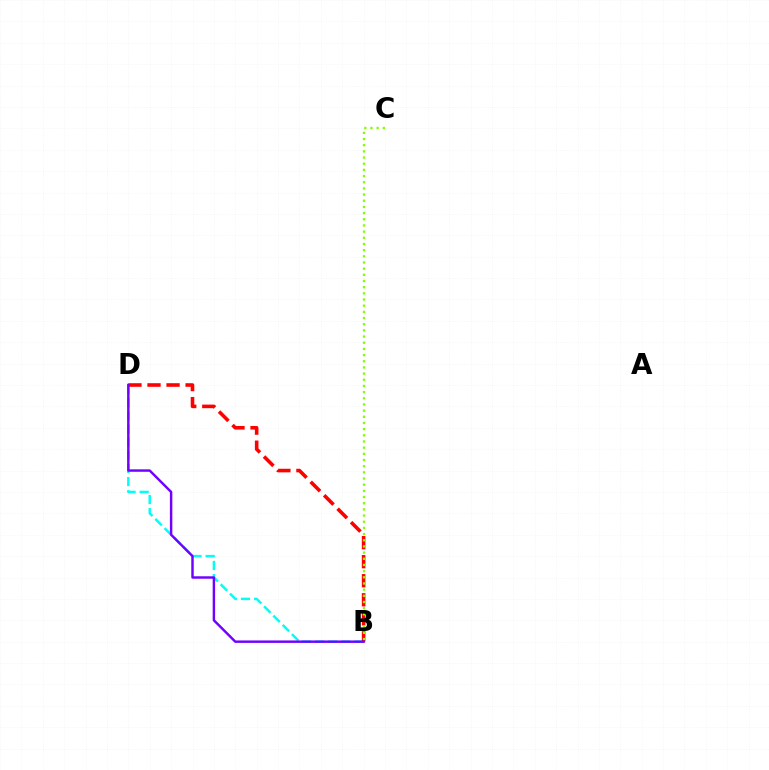{('B', 'D'): [{'color': '#00fff6', 'line_style': 'dashed', 'thickness': 1.78}, {'color': '#ff0000', 'line_style': 'dashed', 'thickness': 2.59}, {'color': '#7200ff', 'line_style': 'solid', 'thickness': 1.76}], ('B', 'C'): [{'color': '#84ff00', 'line_style': 'dotted', 'thickness': 1.68}]}